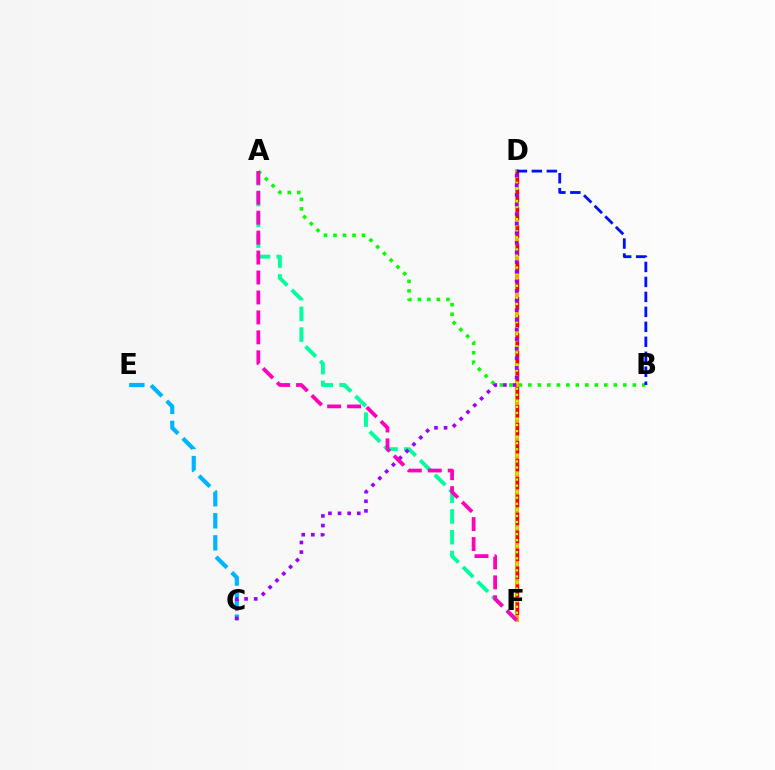{('A', 'B'): [{'color': '#08ff00', 'line_style': 'dotted', 'thickness': 2.58}], ('D', 'F'): [{'color': '#ffa500', 'line_style': 'solid', 'thickness': 2.89}, {'color': '#ff0000', 'line_style': 'dashed', 'thickness': 2.44}, {'color': '#b3ff00', 'line_style': 'dotted', 'thickness': 1.65}], ('B', 'D'): [{'color': '#0010ff', 'line_style': 'dashed', 'thickness': 2.03}], ('C', 'E'): [{'color': '#00b5ff', 'line_style': 'dashed', 'thickness': 3.0}], ('A', 'F'): [{'color': '#00ff9d', 'line_style': 'dashed', 'thickness': 2.82}, {'color': '#ff00bd', 'line_style': 'dashed', 'thickness': 2.71}], ('C', 'D'): [{'color': '#9b00ff', 'line_style': 'dotted', 'thickness': 2.61}]}